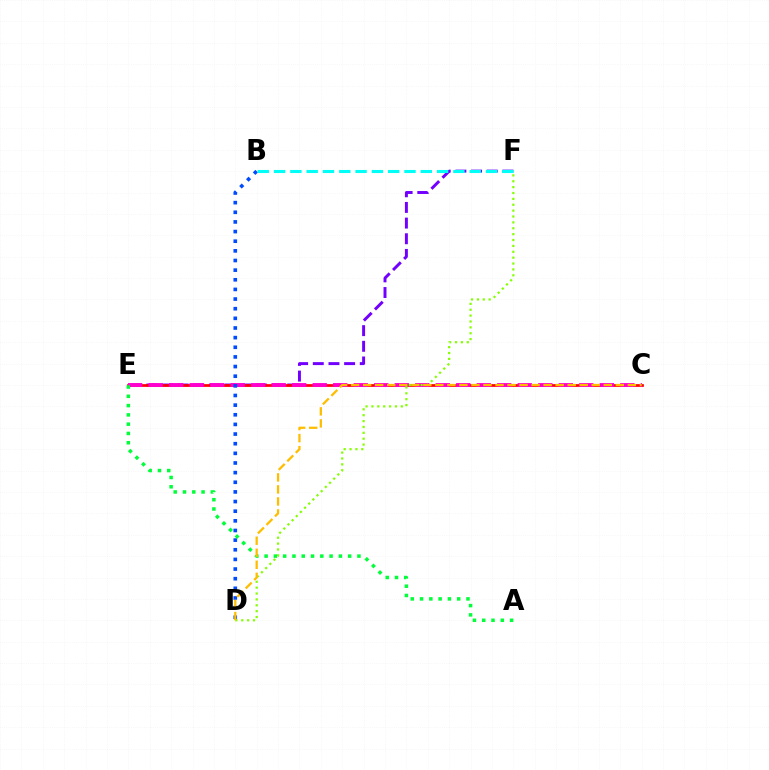{('E', 'F'): [{'color': '#7200ff', 'line_style': 'dashed', 'thickness': 2.13}], ('C', 'E'): [{'color': '#ff0000', 'line_style': 'solid', 'thickness': 1.96}, {'color': '#ff00cf', 'line_style': 'dashed', 'thickness': 2.79}], ('D', 'F'): [{'color': '#84ff00', 'line_style': 'dotted', 'thickness': 1.6}], ('B', 'D'): [{'color': '#004bff', 'line_style': 'dotted', 'thickness': 2.62}], ('A', 'E'): [{'color': '#00ff39', 'line_style': 'dotted', 'thickness': 2.52}], ('B', 'F'): [{'color': '#00fff6', 'line_style': 'dashed', 'thickness': 2.21}], ('C', 'D'): [{'color': '#ffbd00', 'line_style': 'dashed', 'thickness': 1.63}]}